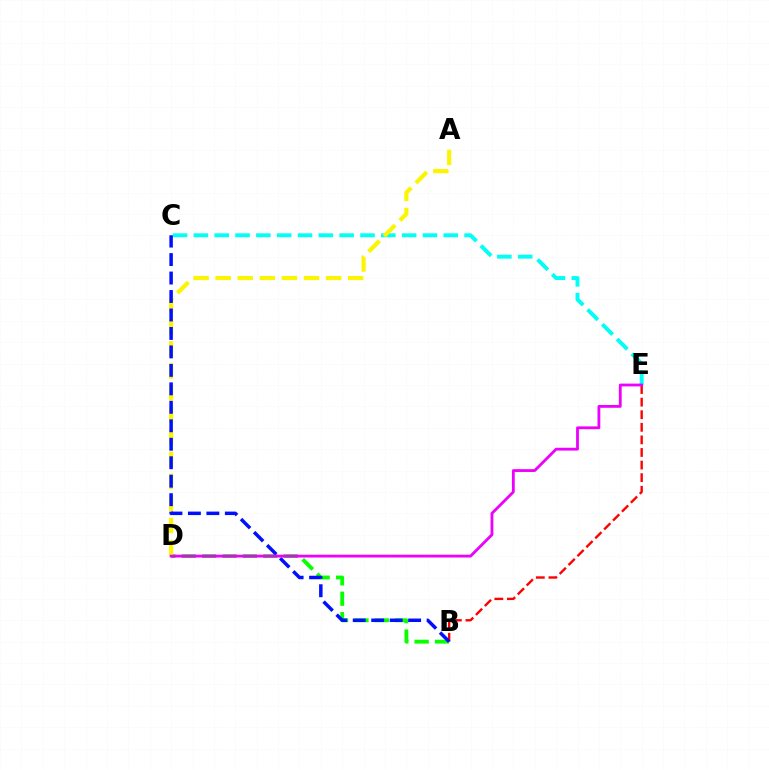{('C', 'E'): [{'color': '#00fff6', 'line_style': 'dashed', 'thickness': 2.83}], ('B', 'D'): [{'color': '#08ff00', 'line_style': 'dashed', 'thickness': 2.77}], ('A', 'D'): [{'color': '#fcf500', 'line_style': 'dashed', 'thickness': 3.0}], ('B', 'E'): [{'color': '#ff0000', 'line_style': 'dashed', 'thickness': 1.71}], ('B', 'C'): [{'color': '#0010ff', 'line_style': 'dashed', 'thickness': 2.51}], ('D', 'E'): [{'color': '#ee00ff', 'line_style': 'solid', 'thickness': 2.02}]}